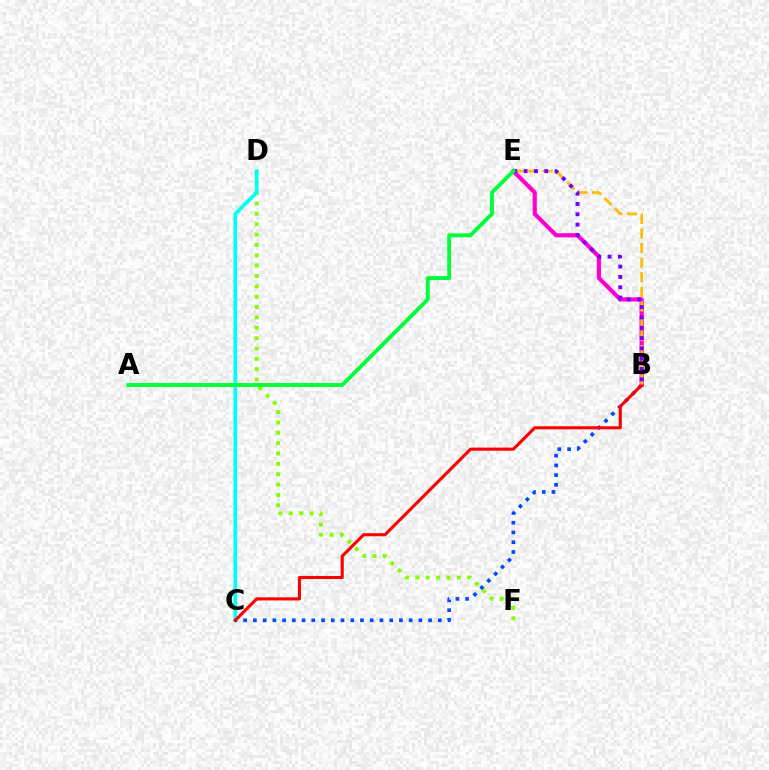{('D', 'F'): [{'color': '#84ff00', 'line_style': 'dotted', 'thickness': 2.81}], ('C', 'D'): [{'color': '#00fff6', 'line_style': 'solid', 'thickness': 2.67}], ('B', 'C'): [{'color': '#004bff', 'line_style': 'dotted', 'thickness': 2.64}, {'color': '#ff0000', 'line_style': 'solid', 'thickness': 2.23}], ('B', 'E'): [{'color': '#ff00cf', 'line_style': 'solid', 'thickness': 2.99}, {'color': '#ffbd00', 'line_style': 'dashed', 'thickness': 1.98}, {'color': '#7200ff', 'line_style': 'dotted', 'thickness': 2.8}], ('A', 'E'): [{'color': '#00ff39', 'line_style': 'solid', 'thickness': 2.8}]}